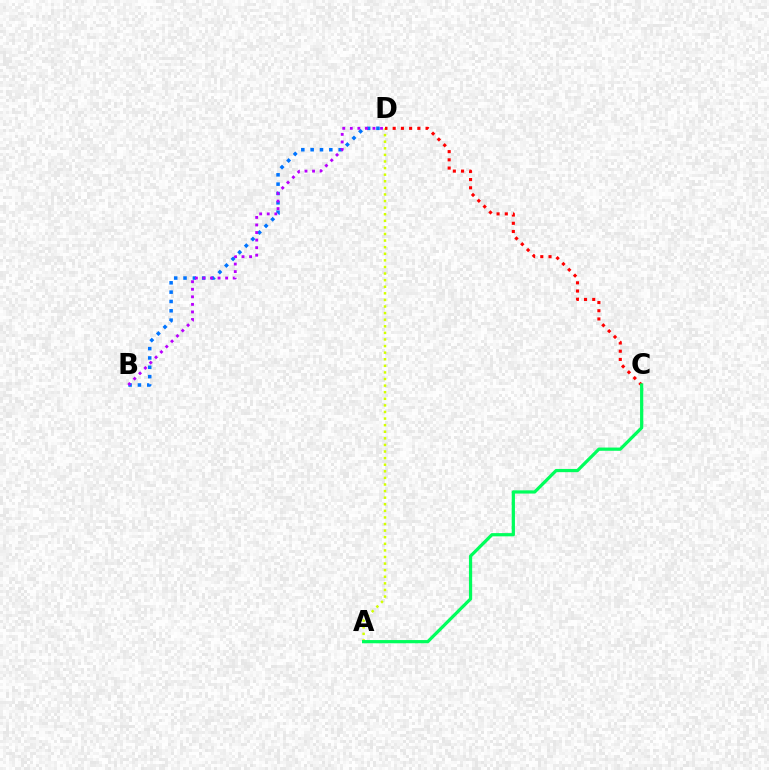{('A', 'D'): [{'color': '#d1ff00', 'line_style': 'dotted', 'thickness': 1.79}], ('B', 'D'): [{'color': '#0074ff', 'line_style': 'dotted', 'thickness': 2.54}, {'color': '#b900ff', 'line_style': 'dotted', 'thickness': 2.05}], ('C', 'D'): [{'color': '#ff0000', 'line_style': 'dotted', 'thickness': 2.23}], ('A', 'C'): [{'color': '#00ff5c', 'line_style': 'solid', 'thickness': 2.32}]}